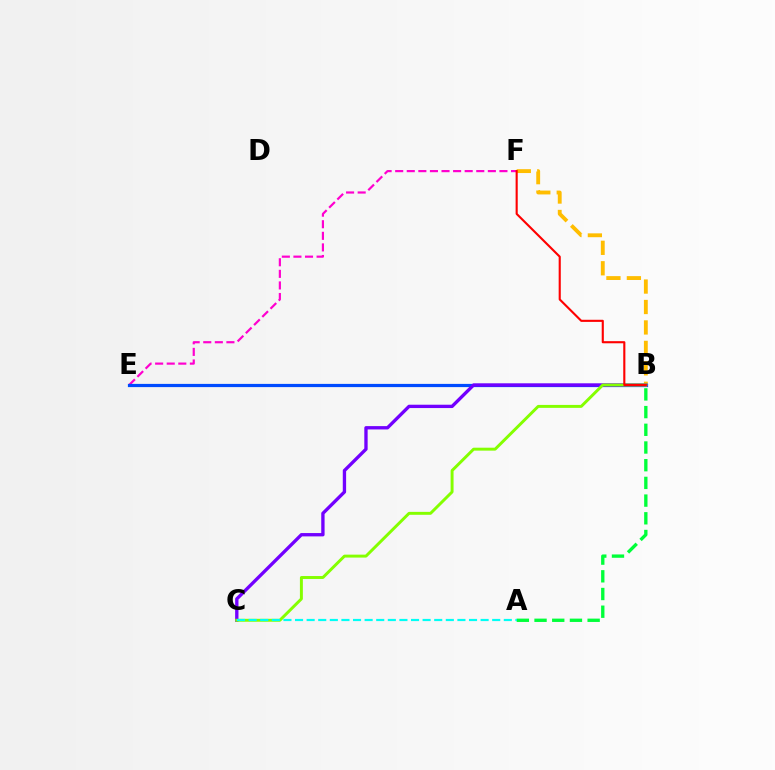{('E', 'F'): [{'color': '#ff00cf', 'line_style': 'dashed', 'thickness': 1.57}], ('B', 'F'): [{'color': '#ffbd00', 'line_style': 'dashed', 'thickness': 2.78}, {'color': '#ff0000', 'line_style': 'solid', 'thickness': 1.52}], ('B', 'E'): [{'color': '#004bff', 'line_style': 'solid', 'thickness': 2.31}], ('B', 'C'): [{'color': '#7200ff', 'line_style': 'solid', 'thickness': 2.4}, {'color': '#84ff00', 'line_style': 'solid', 'thickness': 2.12}], ('A', 'B'): [{'color': '#00ff39', 'line_style': 'dashed', 'thickness': 2.4}], ('A', 'C'): [{'color': '#00fff6', 'line_style': 'dashed', 'thickness': 1.58}]}